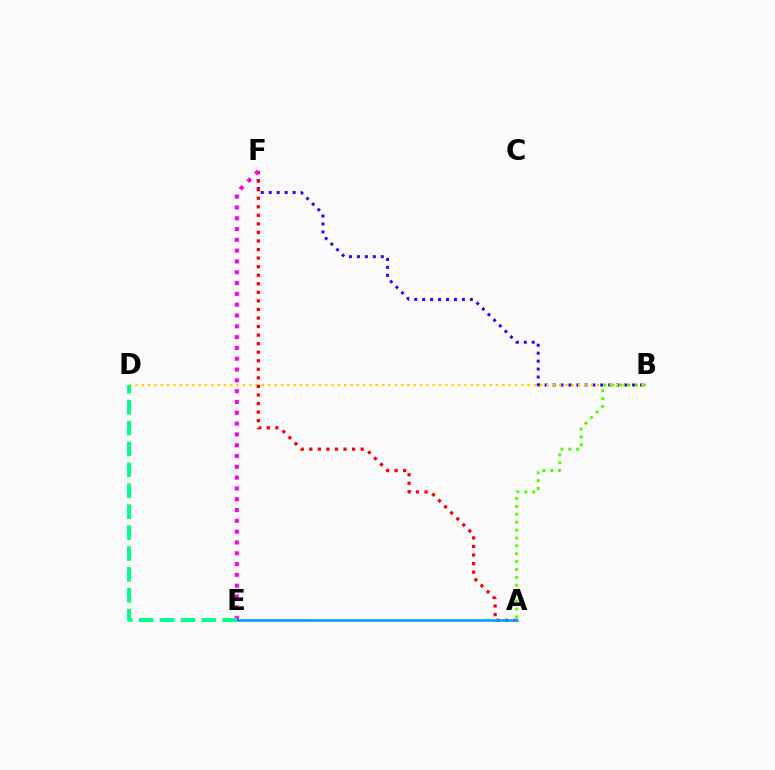{('B', 'F'): [{'color': '#3700ff', 'line_style': 'dotted', 'thickness': 2.16}], ('B', 'D'): [{'color': '#ffd500', 'line_style': 'dotted', 'thickness': 1.72}], ('A', 'B'): [{'color': '#4fff00', 'line_style': 'dotted', 'thickness': 2.14}], ('A', 'F'): [{'color': '#ff0000', 'line_style': 'dotted', 'thickness': 2.32}], ('A', 'E'): [{'color': '#009eff', 'line_style': 'solid', 'thickness': 1.85}], ('E', 'F'): [{'color': '#ff00ed', 'line_style': 'dotted', 'thickness': 2.94}], ('D', 'E'): [{'color': '#00ff86', 'line_style': 'dashed', 'thickness': 2.84}]}